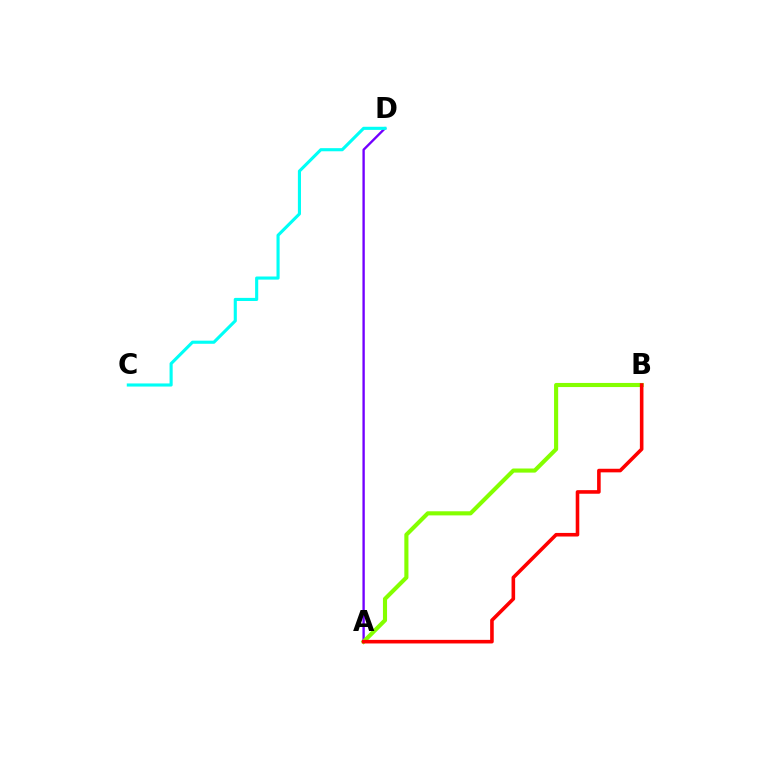{('A', 'D'): [{'color': '#7200ff', 'line_style': 'solid', 'thickness': 1.69}], ('C', 'D'): [{'color': '#00fff6', 'line_style': 'solid', 'thickness': 2.24}], ('A', 'B'): [{'color': '#84ff00', 'line_style': 'solid', 'thickness': 2.96}, {'color': '#ff0000', 'line_style': 'solid', 'thickness': 2.58}]}